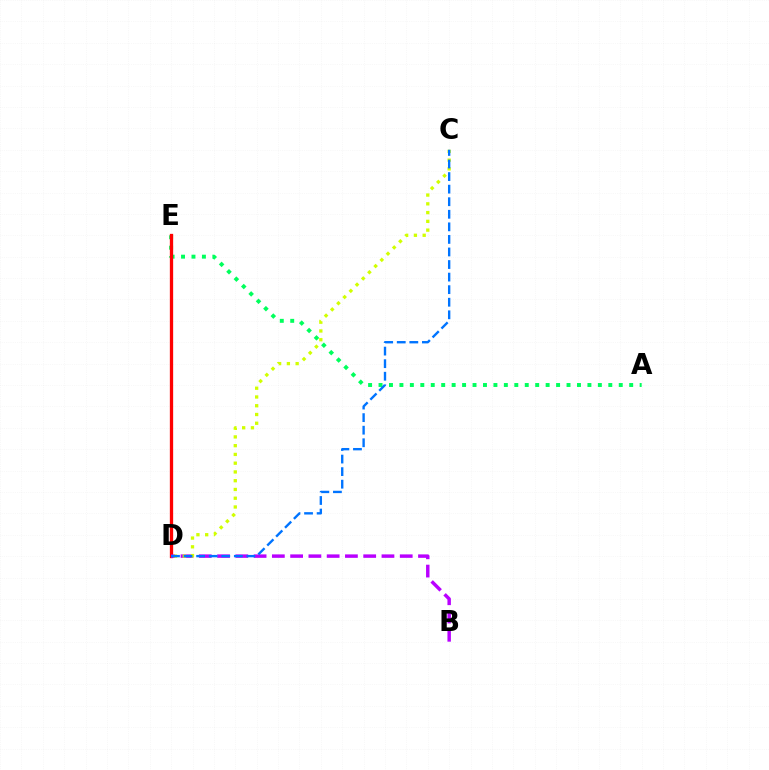{('A', 'E'): [{'color': '#00ff5c', 'line_style': 'dotted', 'thickness': 2.84}], ('D', 'E'): [{'color': '#ff0000', 'line_style': 'solid', 'thickness': 2.37}], ('B', 'D'): [{'color': '#b900ff', 'line_style': 'dashed', 'thickness': 2.48}], ('C', 'D'): [{'color': '#d1ff00', 'line_style': 'dotted', 'thickness': 2.38}, {'color': '#0074ff', 'line_style': 'dashed', 'thickness': 1.71}]}